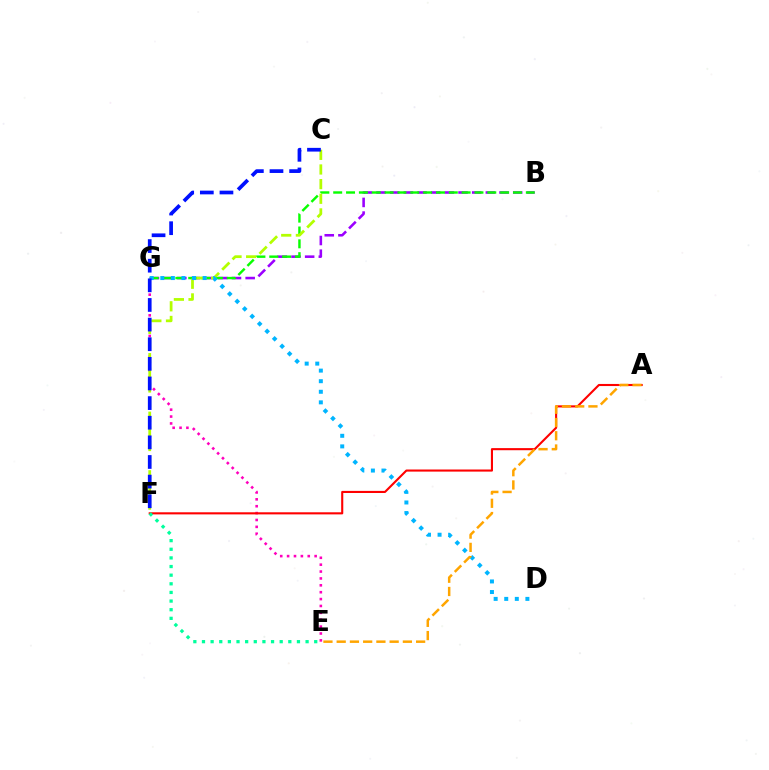{('E', 'G'): [{'color': '#ff00bd', 'line_style': 'dotted', 'thickness': 1.87}], ('A', 'F'): [{'color': '#ff0000', 'line_style': 'solid', 'thickness': 1.51}], ('B', 'G'): [{'color': '#9b00ff', 'line_style': 'dashed', 'thickness': 1.86}, {'color': '#08ff00', 'line_style': 'dashed', 'thickness': 1.74}], ('C', 'F'): [{'color': '#b3ff00', 'line_style': 'dashed', 'thickness': 1.99}, {'color': '#0010ff', 'line_style': 'dashed', 'thickness': 2.67}], ('D', 'G'): [{'color': '#00b5ff', 'line_style': 'dotted', 'thickness': 2.87}], ('A', 'E'): [{'color': '#ffa500', 'line_style': 'dashed', 'thickness': 1.8}], ('E', 'F'): [{'color': '#00ff9d', 'line_style': 'dotted', 'thickness': 2.35}]}